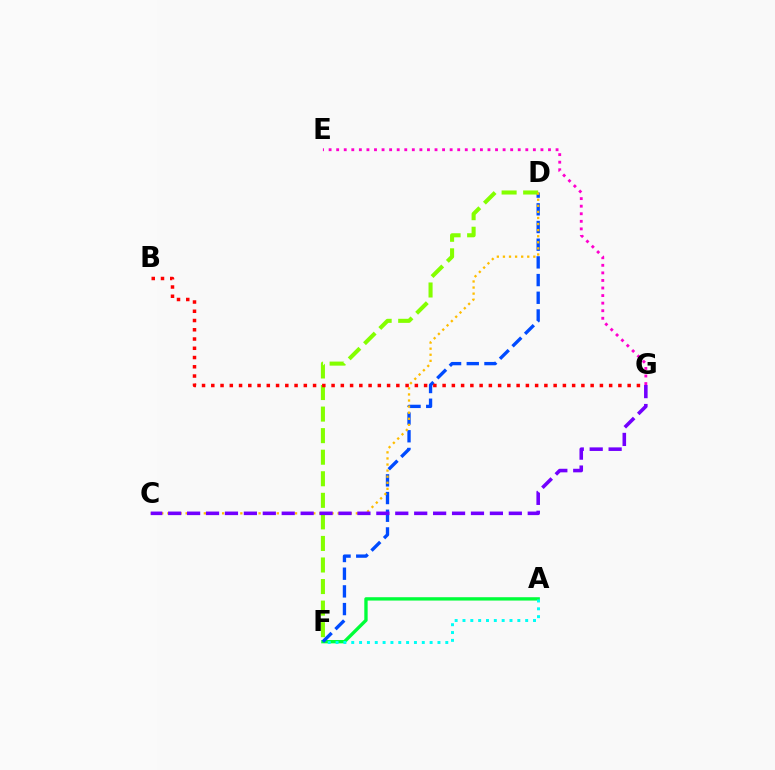{('A', 'F'): [{'color': '#00ff39', 'line_style': 'solid', 'thickness': 2.41}, {'color': '#00fff6', 'line_style': 'dotted', 'thickness': 2.13}], ('D', 'F'): [{'color': '#004bff', 'line_style': 'dashed', 'thickness': 2.4}, {'color': '#84ff00', 'line_style': 'dashed', 'thickness': 2.93}], ('B', 'G'): [{'color': '#ff0000', 'line_style': 'dotted', 'thickness': 2.51}], ('E', 'G'): [{'color': '#ff00cf', 'line_style': 'dotted', 'thickness': 2.06}], ('C', 'D'): [{'color': '#ffbd00', 'line_style': 'dotted', 'thickness': 1.65}], ('C', 'G'): [{'color': '#7200ff', 'line_style': 'dashed', 'thickness': 2.57}]}